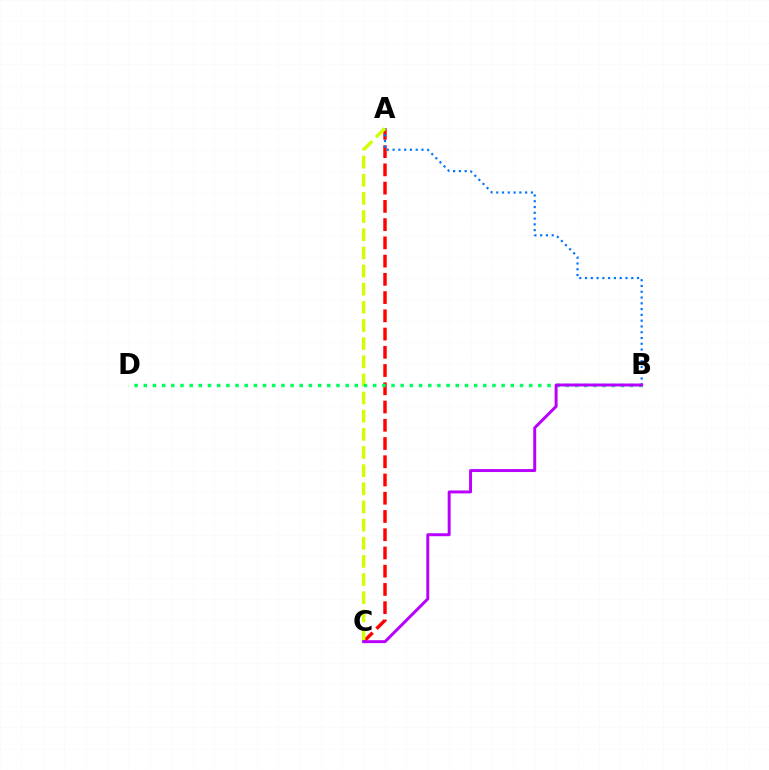{('A', 'C'): [{'color': '#ff0000', 'line_style': 'dashed', 'thickness': 2.48}, {'color': '#d1ff00', 'line_style': 'dashed', 'thickness': 2.47}], ('A', 'B'): [{'color': '#0074ff', 'line_style': 'dotted', 'thickness': 1.57}], ('B', 'D'): [{'color': '#00ff5c', 'line_style': 'dotted', 'thickness': 2.49}], ('B', 'C'): [{'color': '#b900ff', 'line_style': 'solid', 'thickness': 2.13}]}